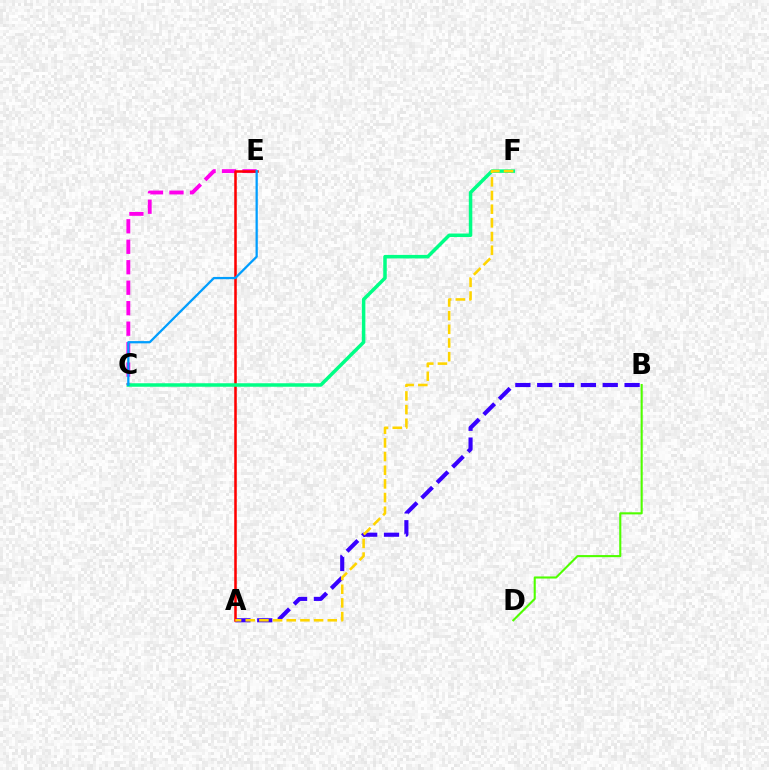{('A', 'B'): [{'color': '#3700ff', 'line_style': 'dashed', 'thickness': 2.97}], ('C', 'E'): [{'color': '#ff00ed', 'line_style': 'dashed', 'thickness': 2.78}, {'color': '#009eff', 'line_style': 'solid', 'thickness': 1.63}], ('B', 'D'): [{'color': '#4fff00', 'line_style': 'solid', 'thickness': 1.51}], ('A', 'E'): [{'color': '#ff0000', 'line_style': 'solid', 'thickness': 1.84}], ('C', 'F'): [{'color': '#00ff86', 'line_style': 'solid', 'thickness': 2.52}], ('A', 'F'): [{'color': '#ffd500', 'line_style': 'dashed', 'thickness': 1.86}]}